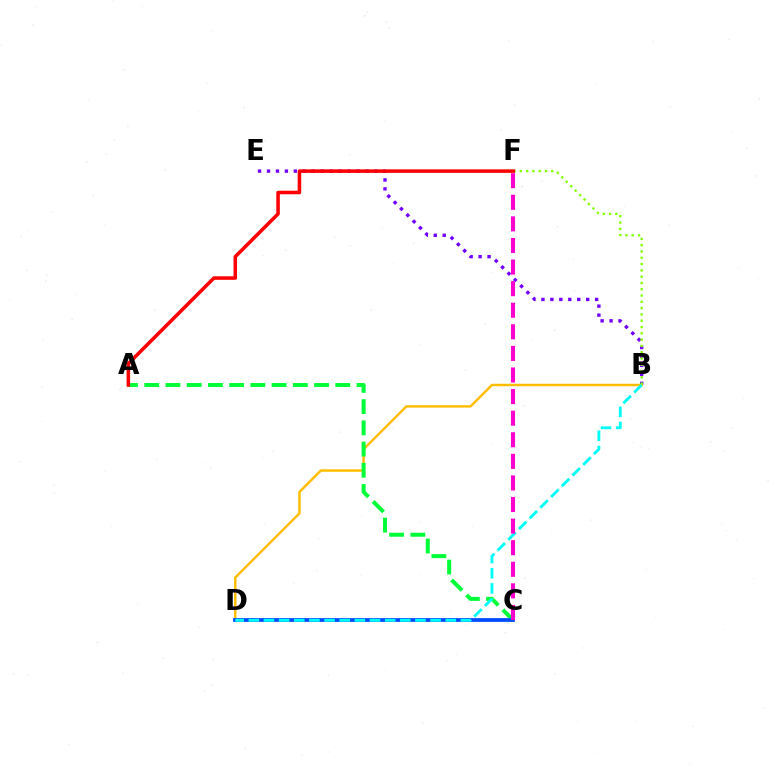{('B', 'E'): [{'color': '#7200ff', 'line_style': 'dotted', 'thickness': 2.43}], ('B', 'D'): [{'color': '#ffbd00', 'line_style': 'solid', 'thickness': 1.77}, {'color': '#00fff6', 'line_style': 'dashed', 'thickness': 2.06}], ('B', 'F'): [{'color': '#84ff00', 'line_style': 'dotted', 'thickness': 1.71}], ('A', 'C'): [{'color': '#00ff39', 'line_style': 'dashed', 'thickness': 2.88}], ('C', 'D'): [{'color': '#004bff', 'line_style': 'solid', 'thickness': 2.71}], ('A', 'F'): [{'color': '#ff0000', 'line_style': 'solid', 'thickness': 2.55}], ('C', 'F'): [{'color': '#ff00cf', 'line_style': 'dashed', 'thickness': 2.93}]}